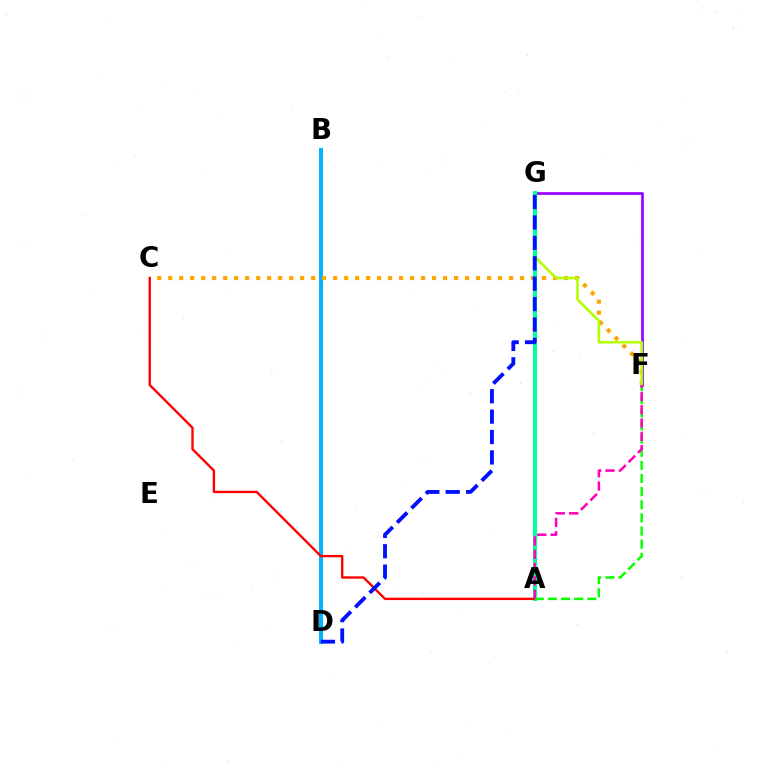{('B', 'D'): [{'color': '#00b5ff', 'line_style': 'solid', 'thickness': 2.87}], ('C', 'F'): [{'color': '#ffa500', 'line_style': 'dotted', 'thickness': 2.99}], ('F', 'G'): [{'color': '#9b00ff', 'line_style': 'solid', 'thickness': 1.93}, {'color': '#b3ff00', 'line_style': 'solid', 'thickness': 1.87}], ('A', 'G'): [{'color': '#00ff9d', 'line_style': 'solid', 'thickness': 2.92}], ('A', 'C'): [{'color': '#ff0000', 'line_style': 'solid', 'thickness': 1.7}], ('D', 'G'): [{'color': '#0010ff', 'line_style': 'dashed', 'thickness': 2.77}], ('A', 'F'): [{'color': '#08ff00', 'line_style': 'dashed', 'thickness': 1.78}, {'color': '#ff00bd', 'line_style': 'dashed', 'thickness': 1.81}]}